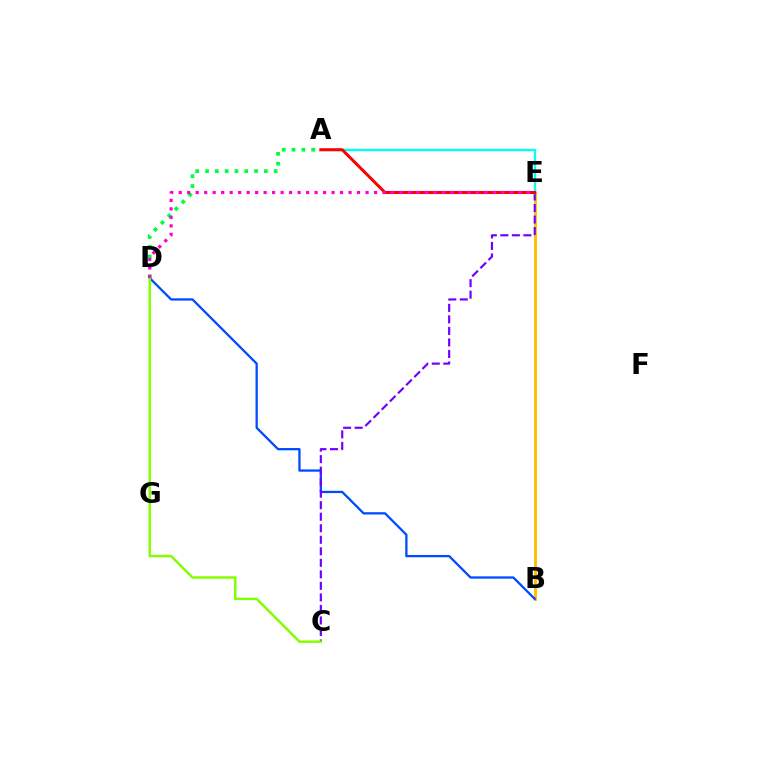{('B', 'E'): [{'color': '#ffbd00', 'line_style': 'solid', 'thickness': 2.07}], ('A', 'D'): [{'color': '#00ff39', 'line_style': 'dotted', 'thickness': 2.67}], ('B', 'D'): [{'color': '#004bff', 'line_style': 'solid', 'thickness': 1.65}], ('C', 'E'): [{'color': '#7200ff', 'line_style': 'dashed', 'thickness': 1.57}], ('A', 'E'): [{'color': '#00fff6', 'line_style': 'solid', 'thickness': 1.7}, {'color': '#ff0000', 'line_style': 'solid', 'thickness': 2.16}], ('C', 'D'): [{'color': '#84ff00', 'line_style': 'solid', 'thickness': 1.81}], ('D', 'E'): [{'color': '#ff00cf', 'line_style': 'dotted', 'thickness': 2.31}]}